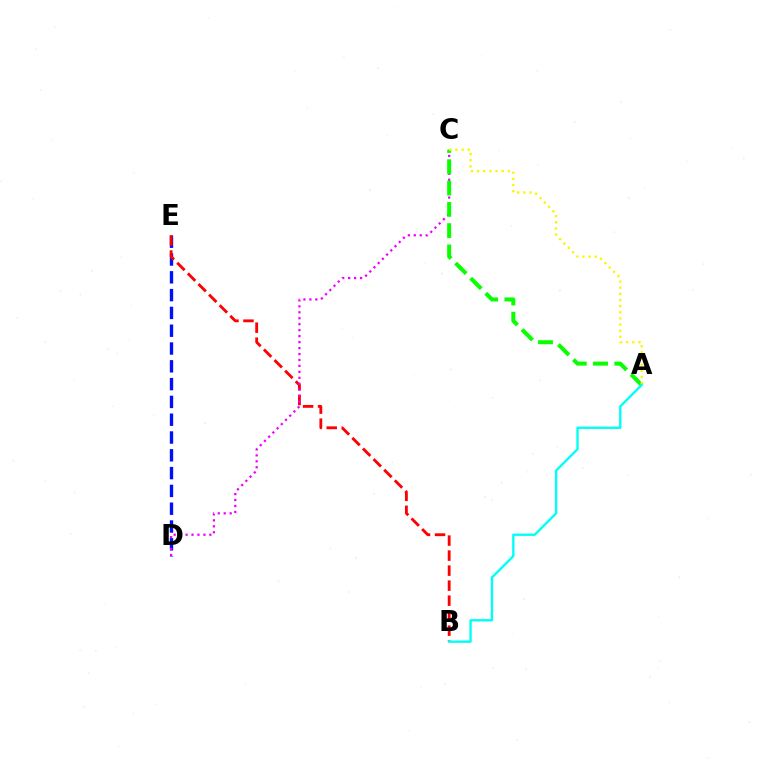{('D', 'E'): [{'color': '#0010ff', 'line_style': 'dashed', 'thickness': 2.42}], ('B', 'E'): [{'color': '#ff0000', 'line_style': 'dashed', 'thickness': 2.04}], ('C', 'D'): [{'color': '#ee00ff', 'line_style': 'dotted', 'thickness': 1.62}], ('A', 'C'): [{'color': '#08ff00', 'line_style': 'dashed', 'thickness': 2.89}, {'color': '#fcf500', 'line_style': 'dotted', 'thickness': 1.67}], ('A', 'B'): [{'color': '#00fff6', 'line_style': 'solid', 'thickness': 1.7}]}